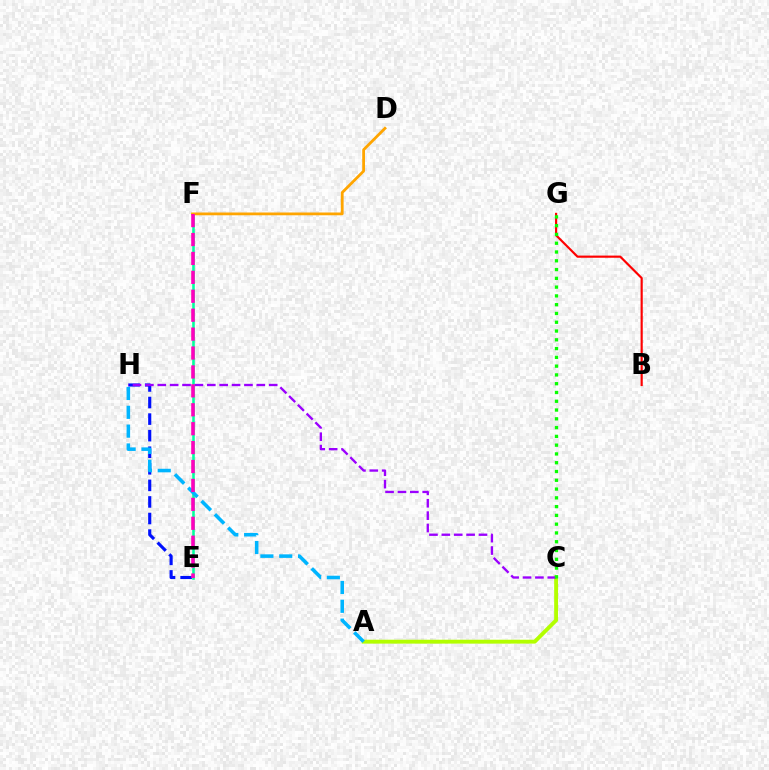{('E', 'H'): [{'color': '#0010ff', 'line_style': 'dashed', 'thickness': 2.25}], ('E', 'F'): [{'color': '#00ff9d', 'line_style': 'solid', 'thickness': 1.84}, {'color': '#ff00bd', 'line_style': 'dashed', 'thickness': 2.57}], ('B', 'G'): [{'color': '#ff0000', 'line_style': 'solid', 'thickness': 1.56}], ('D', 'F'): [{'color': '#ffa500', 'line_style': 'solid', 'thickness': 2.0}], ('A', 'C'): [{'color': '#b3ff00', 'line_style': 'solid', 'thickness': 2.8}], ('C', 'H'): [{'color': '#9b00ff', 'line_style': 'dashed', 'thickness': 1.68}], ('C', 'G'): [{'color': '#08ff00', 'line_style': 'dotted', 'thickness': 2.39}], ('A', 'H'): [{'color': '#00b5ff', 'line_style': 'dashed', 'thickness': 2.56}]}